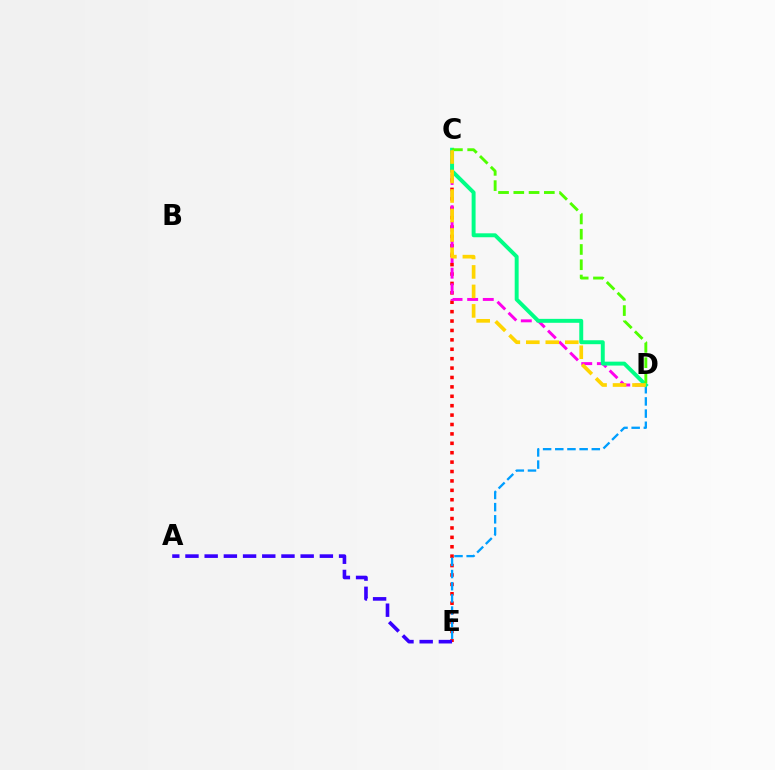{('C', 'E'): [{'color': '#ff0000', 'line_style': 'dotted', 'thickness': 2.56}], ('D', 'E'): [{'color': '#009eff', 'line_style': 'dashed', 'thickness': 1.65}], ('A', 'E'): [{'color': '#3700ff', 'line_style': 'dashed', 'thickness': 2.61}], ('C', 'D'): [{'color': '#ff00ed', 'line_style': 'dashed', 'thickness': 2.12}, {'color': '#00ff86', 'line_style': 'solid', 'thickness': 2.83}, {'color': '#4fff00', 'line_style': 'dashed', 'thickness': 2.07}, {'color': '#ffd500', 'line_style': 'dashed', 'thickness': 2.65}]}